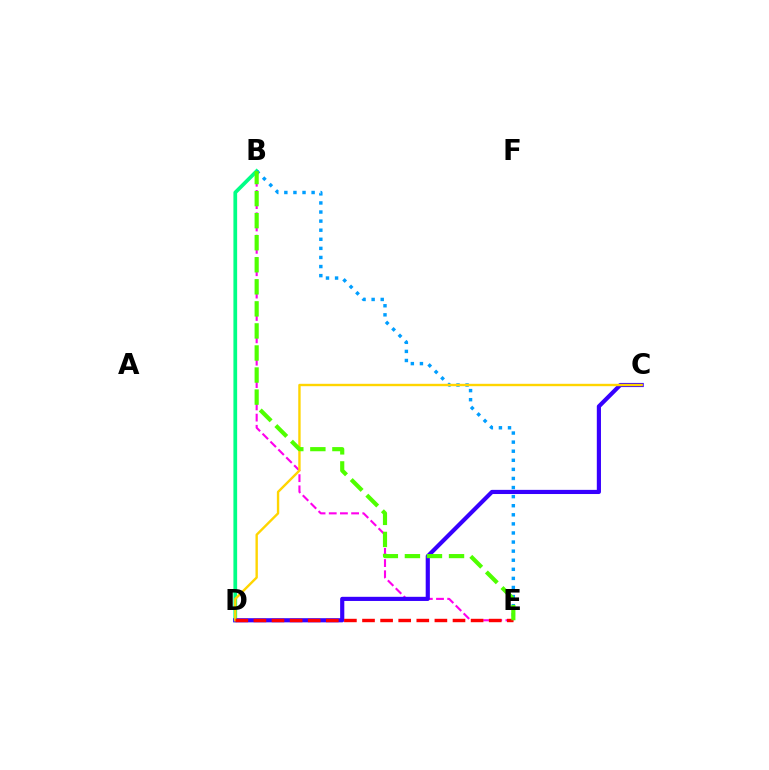{('B', 'D'): [{'color': '#00ff86', 'line_style': 'solid', 'thickness': 2.68}], ('B', 'E'): [{'color': '#ff00ed', 'line_style': 'dashed', 'thickness': 1.52}, {'color': '#009eff', 'line_style': 'dotted', 'thickness': 2.47}, {'color': '#4fff00', 'line_style': 'dashed', 'thickness': 3.0}], ('C', 'D'): [{'color': '#3700ff', 'line_style': 'solid', 'thickness': 2.99}, {'color': '#ffd500', 'line_style': 'solid', 'thickness': 1.72}], ('D', 'E'): [{'color': '#ff0000', 'line_style': 'dashed', 'thickness': 2.46}]}